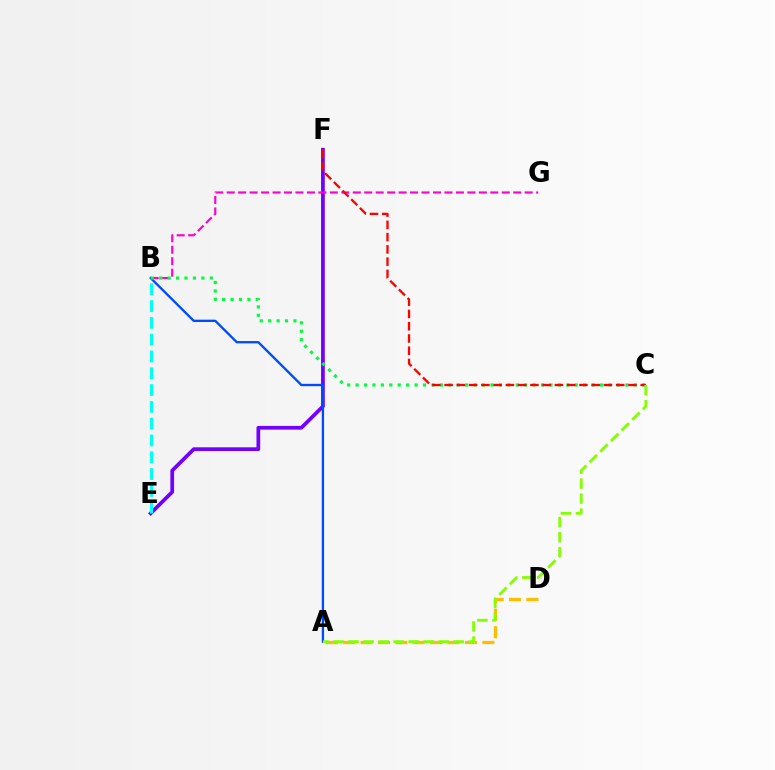{('E', 'F'): [{'color': '#7200ff', 'line_style': 'solid', 'thickness': 2.69}], ('B', 'E'): [{'color': '#00fff6', 'line_style': 'dashed', 'thickness': 2.28}], ('B', 'G'): [{'color': '#ff00cf', 'line_style': 'dashed', 'thickness': 1.56}], ('A', 'B'): [{'color': '#004bff', 'line_style': 'solid', 'thickness': 1.68}], ('A', 'D'): [{'color': '#ffbd00', 'line_style': 'dashed', 'thickness': 2.36}], ('B', 'C'): [{'color': '#00ff39', 'line_style': 'dotted', 'thickness': 2.29}], ('C', 'F'): [{'color': '#ff0000', 'line_style': 'dashed', 'thickness': 1.67}], ('A', 'C'): [{'color': '#84ff00', 'line_style': 'dashed', 'thickness': 2.04}]}